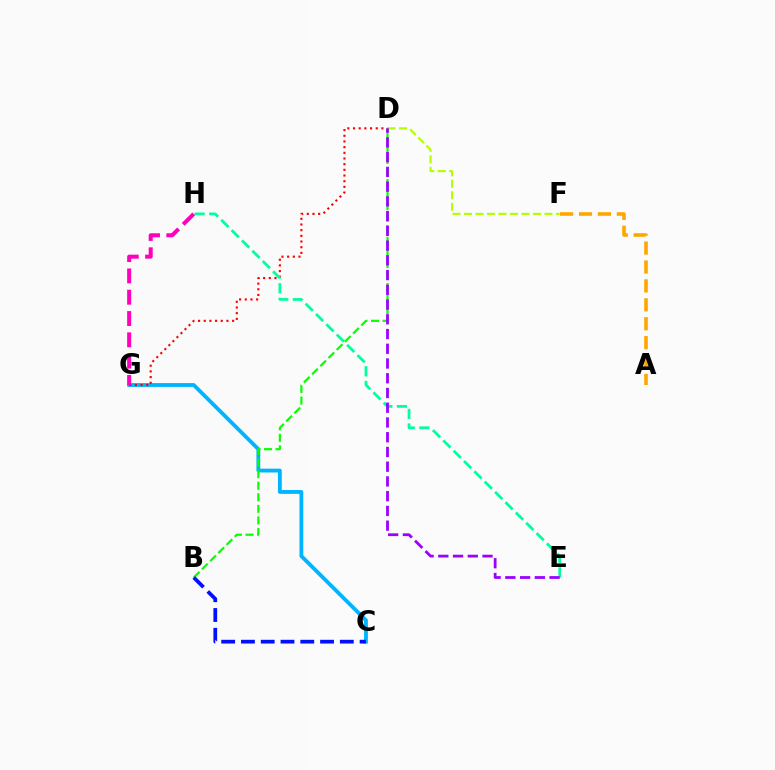{('C', 'G'): [{'color': '#00b5ff', 'line_style': 'solid', 'thickness': 2.76}], ('D', 'G'): [{'color': '#ff0000', 'line_style': 'dotted', 'thickness': 1.54}], ('E', 'H'): [{'color': '#00ff9d', 'line_style': 'dashed', 'thickness': 1.98}], ('G', 'H'): [{'color': '#ff00bd', 'line_style': 'dashed', 'thickness': 2.9}], ('D', 'F'): [{'color': '#b3ff00', 'line_style': 'dashed', 'thickness': 1.56}], ('B', 'D'): [{'color': '#08ff00', 'line_style': 'dashed', 'thickness': 1.57}], ('A', 'F'): [{'color': '#ffa500', 'line_style': 'dashed', 'thickness': 2.57}], ('D', 'E'): [{'color': '#9b00ff', 'line_style': 'dashed', 'thickness': 2.0}], ('B', 'C'): [{'color': '#0010ff', 'line_style': 'dashed', 'thickness': 2.69}]}